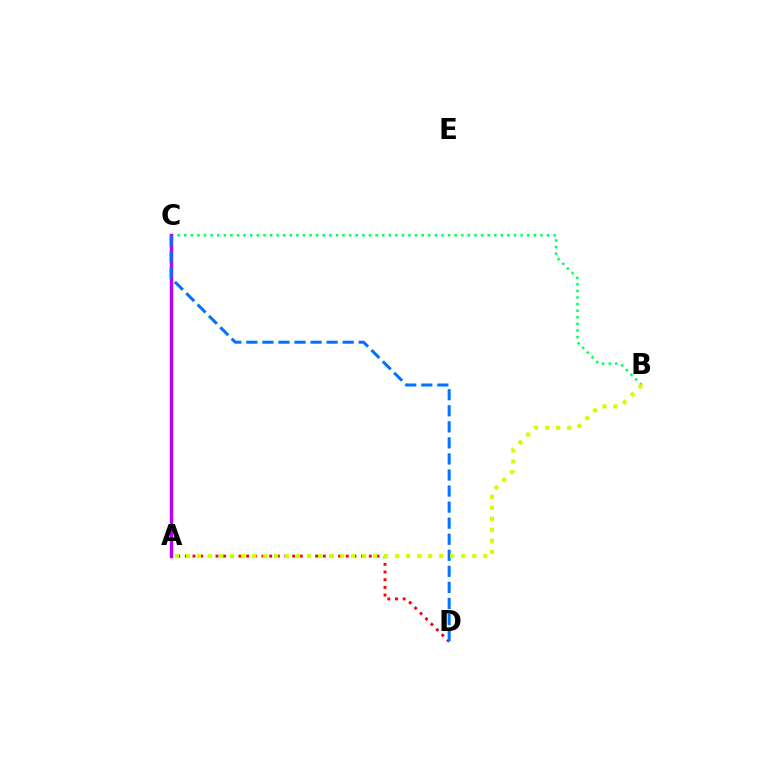{('B', 'C'): [{'color': '#00ff5c', 'line_style': 'dotted', 'thickness': 1.79}], ('A', 'D'): [{'color': '#ff0000', 'line_style': 'dotted', 'thickness': 2.08}], ('A', 'C'): [{'color': '#b900ff', 'line_style': 'solid', 'thickness': 2.46}], ('C', 'D'): [{'color': '#0074ff', 'line_style': 'dashed', 'thickness': 2.18}], ('A', 'B'): [{'color': '#d1ff00', 'line_style': 'dotted', 'thickness': 2.99}]}